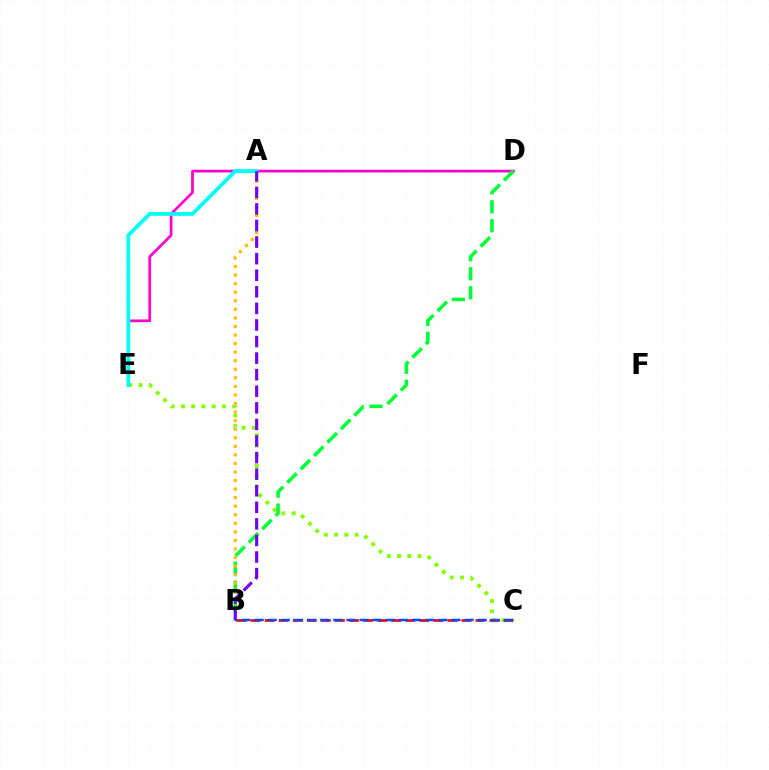{('C', 'E'): [{'color': '#84ff00', 'line_style': 'dotted', 'thickness': 2.79}], ('D', 'E'): [{'color': '#ff00cf', 'line_style': 'solid', 'thickness': 1.96}], ('A', 'E'): [{'color': '#00fff6', 'line_style': 'solid', 'thickness': 2.75}], ('B', 'C'): [{'color': '#ff0000', 'line_style': 'dashed', 'thickness': 1.91}, {'color': '#004bff', 'line_style': 'dashed', 'thickness': 1.78}], ('B', 'D'): [{'color': '#00ff39', 'line_style': 'dashed', 'thickness': 2.57}], ('A', 'B'): [{'color': '#ffbd00', 'line_style': 'dotted', 'thickness': 2.33}, {'color': '#7200ff', 'line_style': 'dashed', 'thickness': 2.25}]}